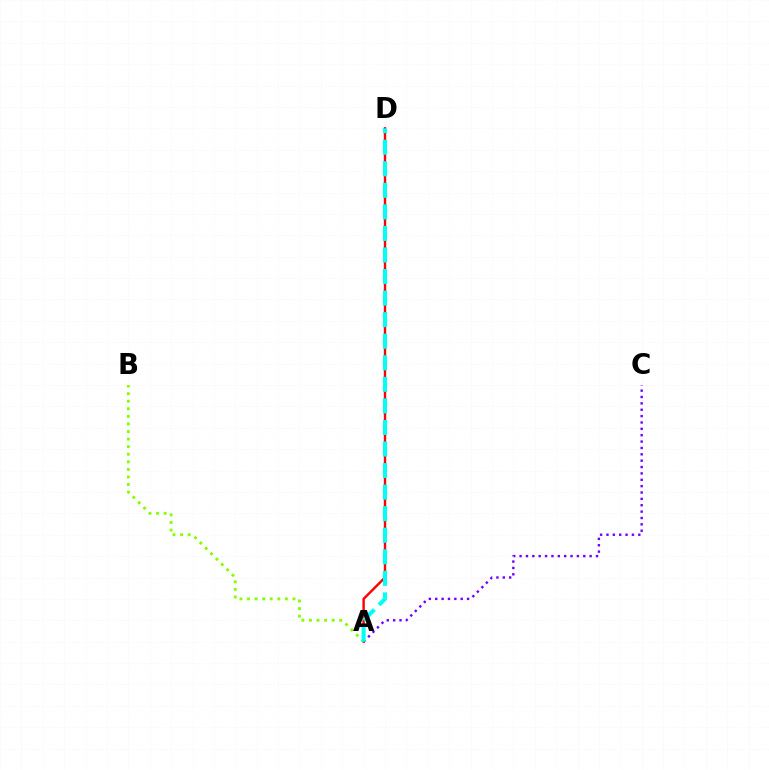{('A', 'D'): [{'color': '#ff0000', 'line_style': 'solid', 'thickness': 1.73}, {'color': '#00fff6', 'line_style': 'dashed', 'thickness': 2.93}], ('A', 'B'): [{'color': '#84ff00', 'line_style': 'dotted', 'thickness': 2.06}], ('A', 'C'): [{'color': '#7200ff', 'line_style': 'dotted', 'thickness': 1.73}]}